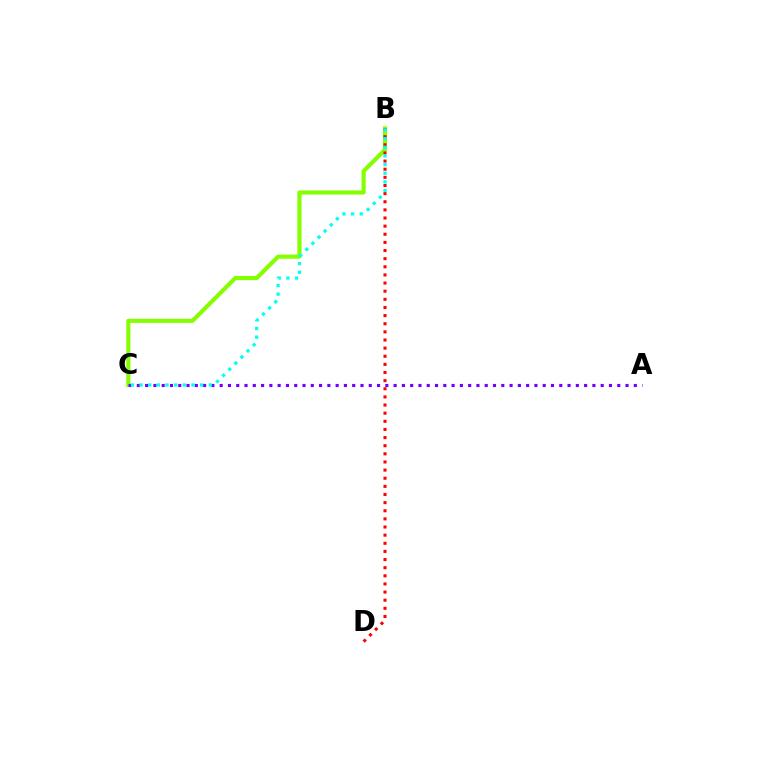{('B', 'C'): [{'color': '#84ff00', 'line_style': 'solid', 'thickness': 2.97}, {'color': '#00fff6', 'line_style': 'dotted', 'thickness': 2.35}], ('A', 'C'): [{'color': '#7200ff', 'line_style': 'dotted', 'thickness': 2.25}], ('B', 'D'): [{'color': '#ff0000', 'line_style': 'dotted', 'thickness': 2.21}]}